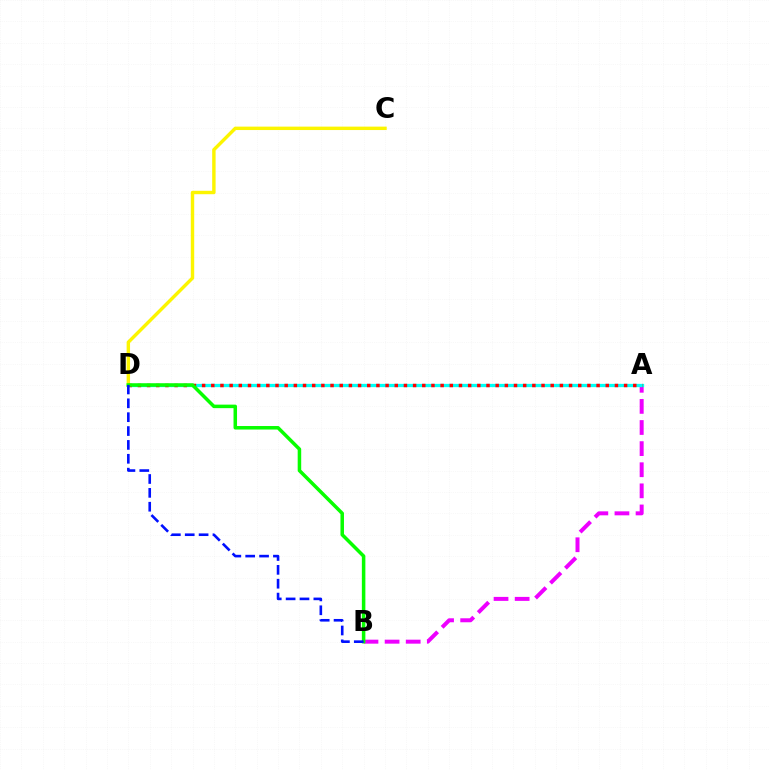{('A', 'B'): [{'color': '#ee00ff', 'line_style': 'dashed', 'thickness': 2.87}], ('A', 'D'): [{'color': '#00fff6', 'line_style': 'solid', 'thickness': 2.36}, {'color': '#ff0000', 'line_style': 'dotted', 'thickness': 2.49}], ('C', 'D'): [{'color': '#fcf500', 'line_style': 'solid', 'thickness': 2.46}], ('B', 'D'): [{'color': '#08ff00', 'line_style': 'solid', 'thickness': 2.53}, {'color': '#0010ff', 'line_style': 'dashed', 'thickness': 1.88}]}